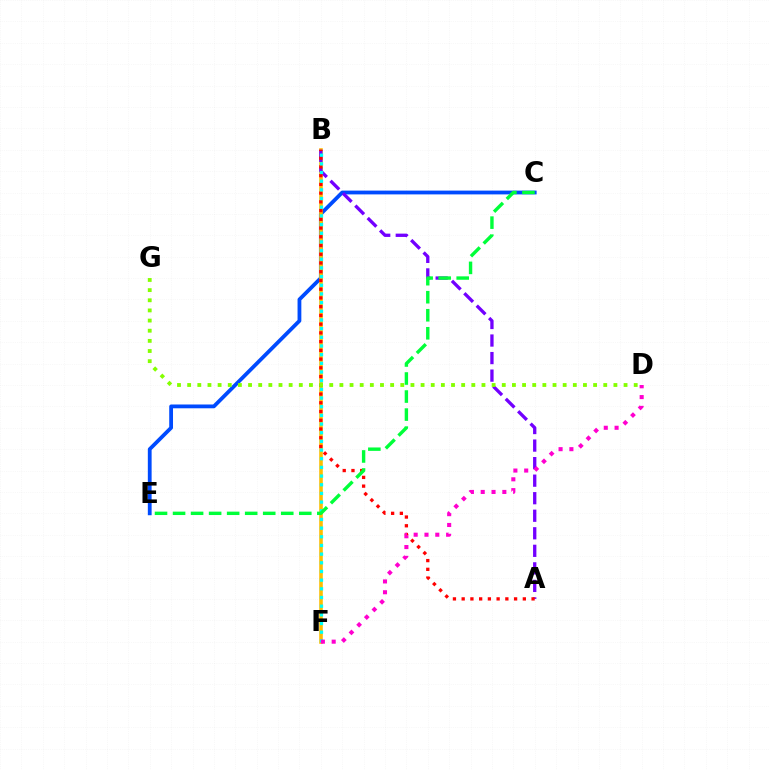{('C', 'E'): [{'color': '#004bff', 'line_style': 'solid', 'thickness': 2.73}, {'color': '#00ff39', 'line_style': 'dashed', 'thickness': 2.45}], ('B', 'F'): [{'color': '#ffbd00', 'line_style': 'solid', 'thickness': 2.59}, {'color': '#00fff6', 'line_style': 'dotted', 'thickness': 2.36}], ('A', 'B'): [{'color': '#7200ff', 'line_style': 'dashed', 'thickness': 2.38}, {'color': '#ff0000', 'line_style': 'dotted', 'thickness': 2.37}], ('D', 'G'): [{'color': '#84ff00', 'line_style': 'dotted', 'thickness': 2.76}], ('D', 'F'): [{'color': '#ff00cf', 'line_style': 'dotted', 'thickness': 2.94}]}